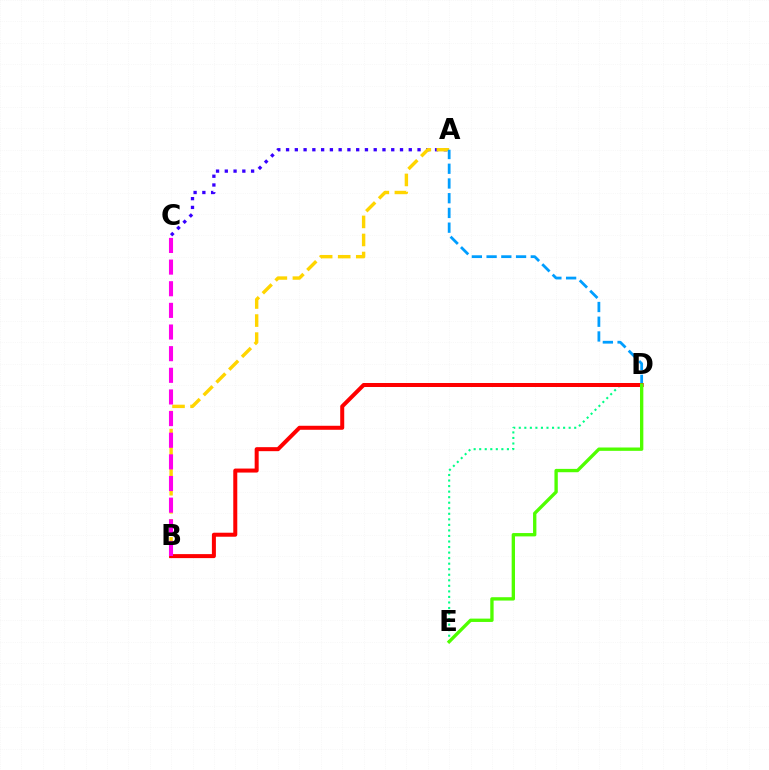{('A', 'C'): [{'color': '#3700ff', 'line_style': 'dotted', 'thickness': 2.38}], ('A', 'B'): [{'color': '#ffd500', 'line_style': 'dashed', 'thickness': 2.45}], ('A', 'D'): [{'color': '#009eff', 'line_style': 'dashed', 'thickness': 2.0}], ('D', 'E'): [{'color': '#00ff86', 'line_style': 'dotted', 'thickness': 1.51}, {'color': '#4fff00', 'line_style': 'solid', 'thickness': 2.41}], ('B', 'D'): [{'color': '#ff0000', 'line_style': 'solid', 'thickness': 2.88}], ('B', 'C'): [{'color': '#ff00ed', 'line_style': 'dashed', 'thickness': 2.94}]}